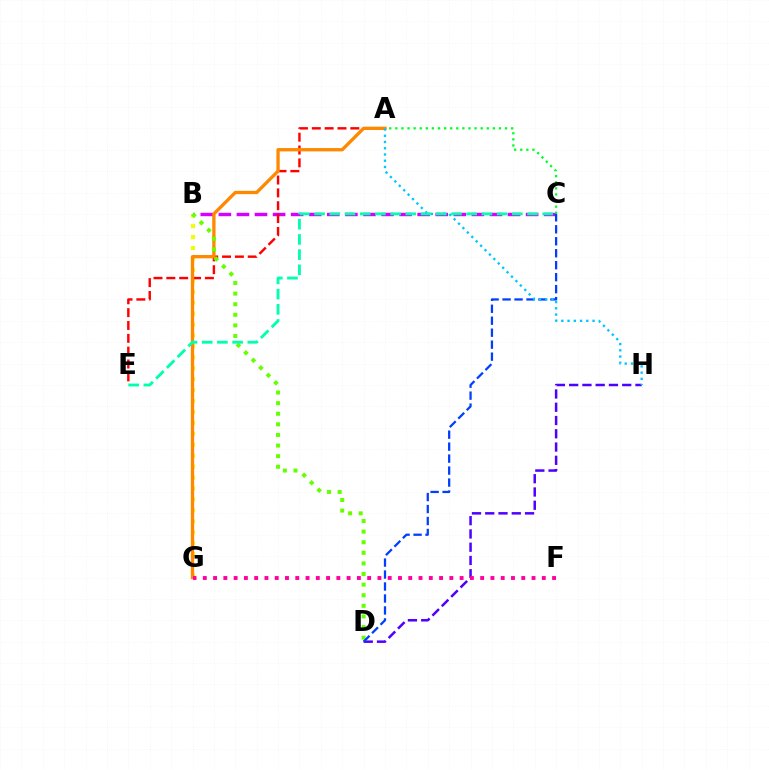{('B', 'C'): [{'color': '#d600ff', 'line_style': 'dashed', 'thickness': 2.46}], ('D', 'H'): [{'color': '#4f00ff', 'line_style': 'dashed', 'thickness': 1.8}], ('B', 'G'): [{'color': '#eeff00', 'line_style': 'dotted', 'thickness': 2.97}], ('A', 'E'): [{'color': '#ff0000', 'line_style': 'dashed', 'thickness': 1.75}], ('A', 'C'): [{'color': '#00ff27', 'line_style': 'dotted', 'thickness': 1.66}], ('A', 'G'): [{'color': '#ff8800', 'line_style': 'solid', 'thickness': 2.38}], ('B', 'D'): [{'color': '#66ff00', 'line_style': 'dotted', 'thickness': 2.88}], ('C', 'D'): [{'color': '#003fff', 'line_style': 'dashed', 'thickness': 1.63}], ('A', 'H'): [{'color': '#00c7ff', 'line_style': 'dotted', 'thickness': 1.7}], ('C', 'E'): [{'color': '#00ffaf', 'line_style': 'dashed', 'thickness': 2.07}], ('F', 'G'): [{'color': '#ff00a0', 'line_style': 'dotted', 'thickness': 2.79}]}